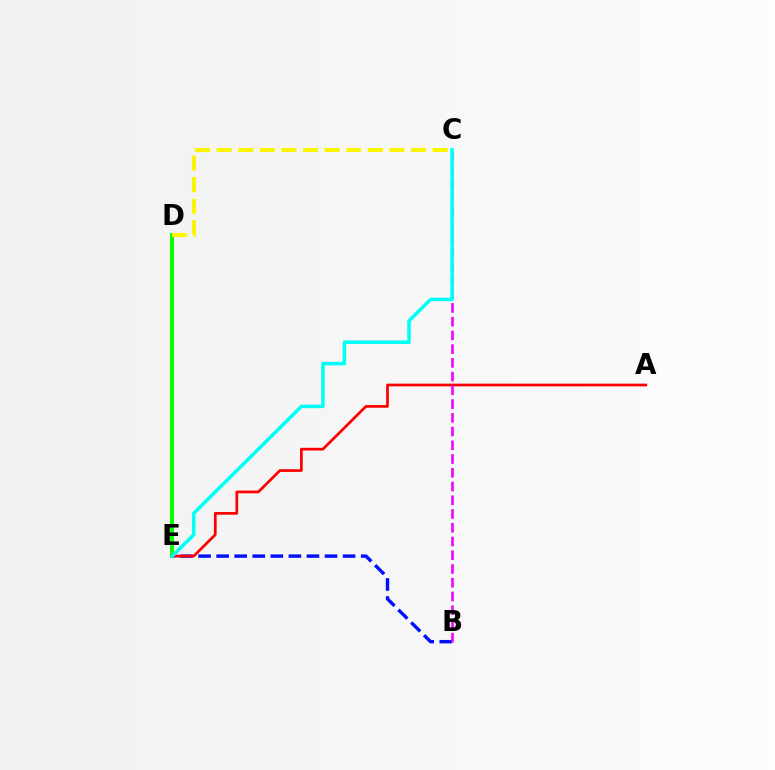{('B', 'E'): [{'color': '#0010ff', 'line_style': 'dashed', 'thickness': 2.45}], ('D', 'E'): [{'color': '#08ff00', 'line_style': 'solid', 'thickness': 2.91}], ('A', 'E'): [{'color': '#ff0000', 'line_style': 'solid', 'thickness': 1.96}], ('B', 'C'): [{'color': '#ee00ff', 'line_style': 'dashed', 'thickness': 1.87}], ('C', 'D'): [{'color': '#fcf500', 'line_style': 'dashed', 'thickness': 2.93}], ('C', 'E'): [{'color': '#00fff6', 'line_style': 'solid', 'thickness': 2.54}]}